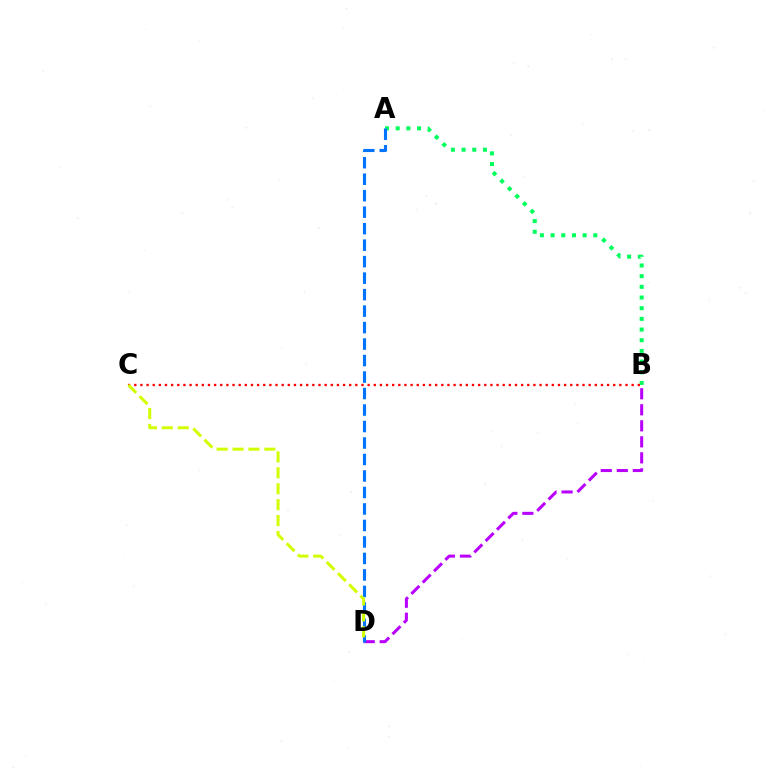{('A', 'B'): [{'color': '#00ff5c', 'line_style': 'dotted', 'thickness': 2.9}], ('B', 'D'): [{'color': '#b900ff', 'line_style': 'dashed', 'thickness': 2.18}], ('B', 'C'): [{'color': '#ff0000', 'line_style': 'dotted', 'thickness': 1.67}], ('A', 'D'): [{'color': '#0074ff', 'line_style': 'dashed', 'thickness': 2.24}], ('C', 'D'): [{'color': '#d1ff00', 'line_style': 'dashed', 'thickness': 2.16}]}